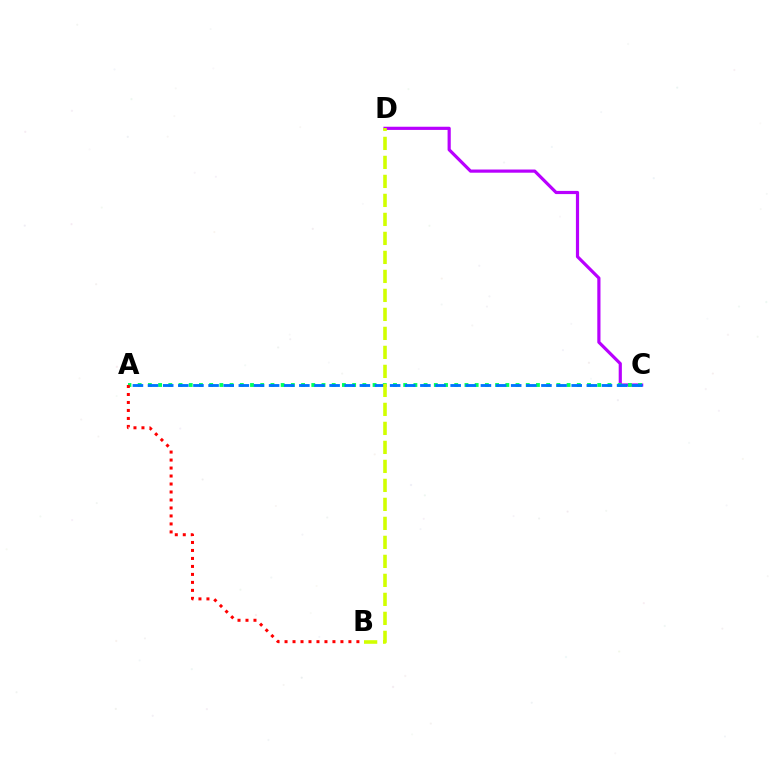{('C', 'D'): [{'color': '#b900ff', 'line_style': 'solid', 'thickness': 2.29}], ('A', 'C'): [{'color': '#00ff5c', 'line_style': 'dotted', 'thickness': 2.77}, {'color': '#0074ff', 'line_style': 'dashed', 'thickness': 2.06}], ('A', 'B'): [{'color': '#ff0000', 'line_style': 'dotted', 'thickness': 2.17}], ('B', 'D'): [{'color': '#d1ff00', 'line_style': 'dashed', 'thickness': 2.58}]}